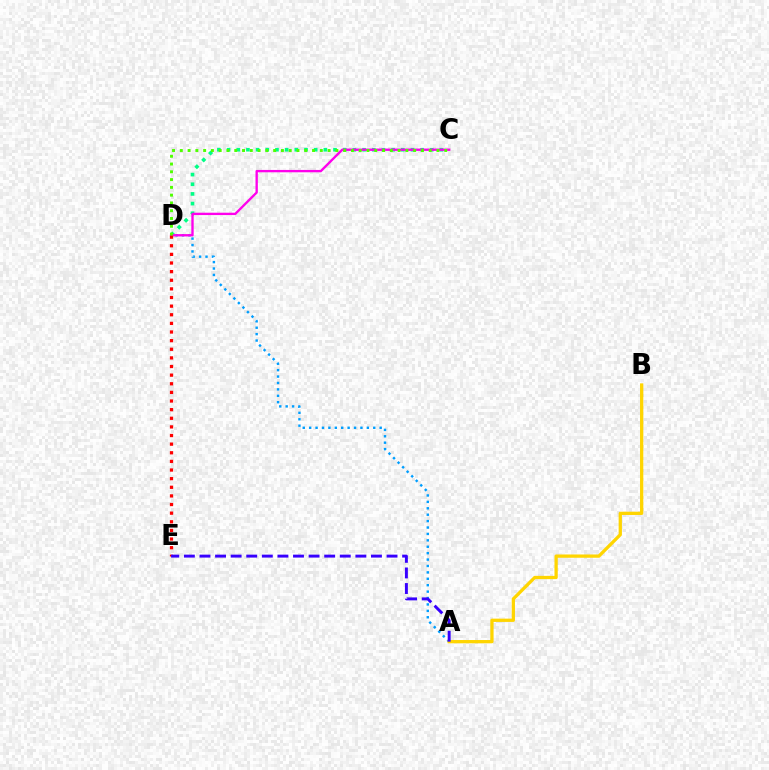{('A', 'D'): [{'color': '#009eff', 'line_style': 'dotted', 'thickness': 1.74}], ('C', 'D'): [{'color': '#00ff86', 'line_style': 'dotted', 'thickness': 2.63}, {'color': '#ff00ed', 'line_style': 'solid', 'thickness': 1.69}, {'color': '#4fff00', 'line_style': 'dotted', 'thickness': 2.11}], ('D', 'E'): [{'color': '#ff0000', 'line_style': 'dotted', 'thickness': 2.34}], ('A', 'B'): [{'color': '#ffd500', 'line_style': 'solid', 'thickness': 2.36}], ('A', 'E'): [{'color': '#3700ff', 'line_style': 'dashed', 'thickness': 2.12}]}